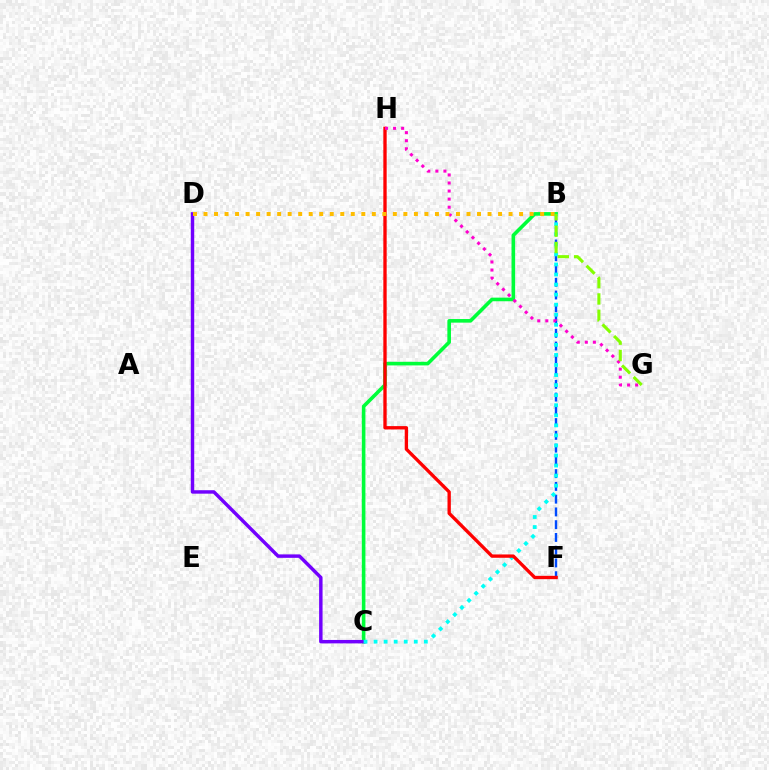{('B', 'C'): [{'color': '#00ff39', 'line_style': 'solid', 'thickness': 2.6}, {'color': '#00fff6', 'line_style': 'dotted', 'thickness': 2.73}], ('B', 'F'): [{'color': '#004bff', 'line_style': 'dashed', 'thickness': 1.73}], ('C', 'D'): [{'color': '#7200ff', 'line_style': 'solid', 'thickness': 2.48}], ('F', 'H'): [{'color': '#ff0000', 'line_style': 'solid', 'thickness': 2.4}], ('G', 'H'): [{'color': '#ff00cf', 'line_style': 'dotted', 'thickness': 2.19}], ('B', 'D'): [{'color': '#ffbd00', 'line_style': 'dotted', 'thickness': 2.86}], ('B', 'G'): [{'color': '#84ff00', 'line_style': 'dashed', 'thickness': 2.22}]}